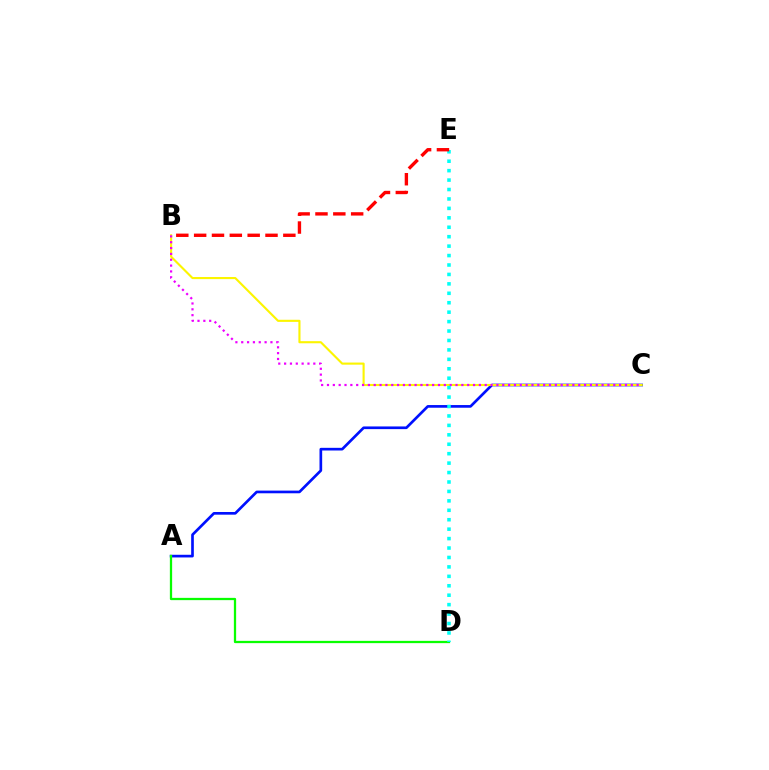{('A', 'C'): [{'color': '#0010ff', 'line_style': 'solid', 'thickness': 1.93}], ('B', 'C'): [{'color': '#fcf500', 'line_style': 'solid', 'thickness': 1.52}, {'color': '#ee00ff', 'line_style': 'dotted', 'thickness': 1.59}], ('A', 'D'): [{'color': '#08ff00', 'line_style': 'solid', 'thickness': 1.63}], ('D', 'E'): [{'color': '#00fff6', 'line_style': 'dotted', 'thickness': 2.56}], ('B', 'E'): [{'color': '#ff0000', 'line_style': 'dashed', 'thickness': 2.42}]}